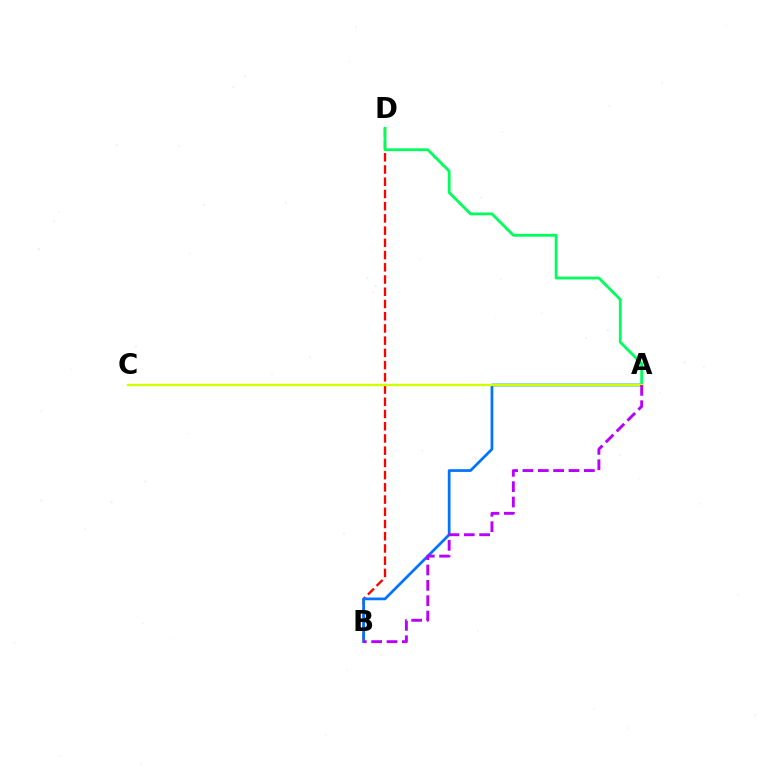{('B', 'D'): [{'color': '#ff0000', 'line_style': 'dashed', 'thickness': 1.66}], ('A', 'B'): [{'color': '#0074ff', 'line_style': 'solid', 'thickness': 1.97}, {'color': '#b900ff', 'line_style': 'dashed', 'thickness': 2.09}], ('A', 'D'): [{'color': '#00ff5c', 'line_style': 'solid', 'thickness': 2.02}], ('A', 'C'): [{'color': '#d1ff00', 'line_style': 'solid', 'thickness': 1.7}]}